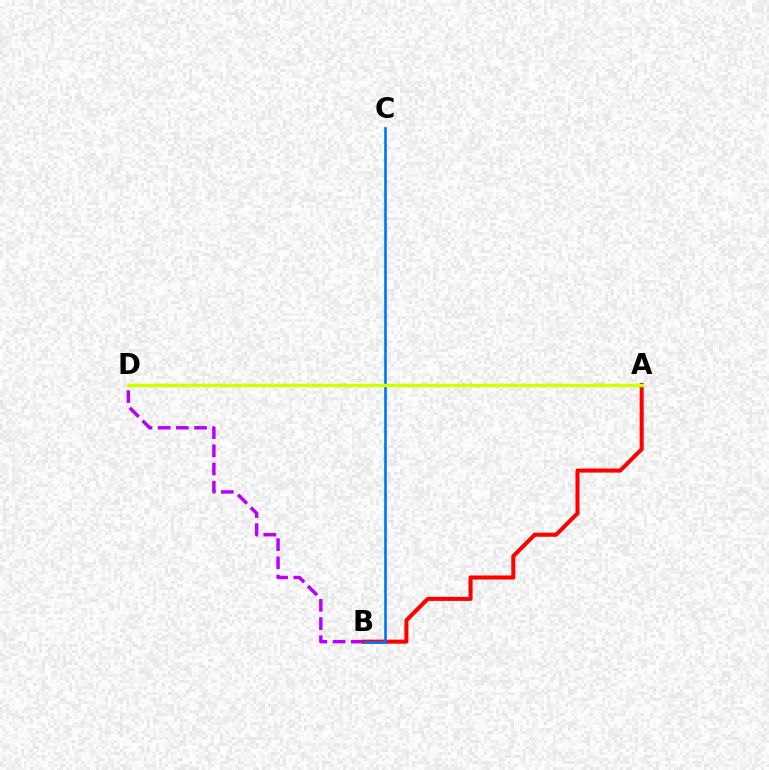{('B', 'D'): [{'color': '#b900ff', 'line_style': 'dashed', 'thickness': 2.47}], ('A', 'B'): [{'color': '#ff0000', 'line_style': 'solid', 'thickness': 2.91}], ('A', 'D'): [{'color': '#00ff5c', 'line_style': 'dotted', 'thickness': 2.26}, {'color': '#d1ff00', 'line_style': 'solid', 'thickness': 2.46}], ('B', 'C'): [{'color': '#0074ff', 'line_style': 'solid', 'thickness': 1.9}]}